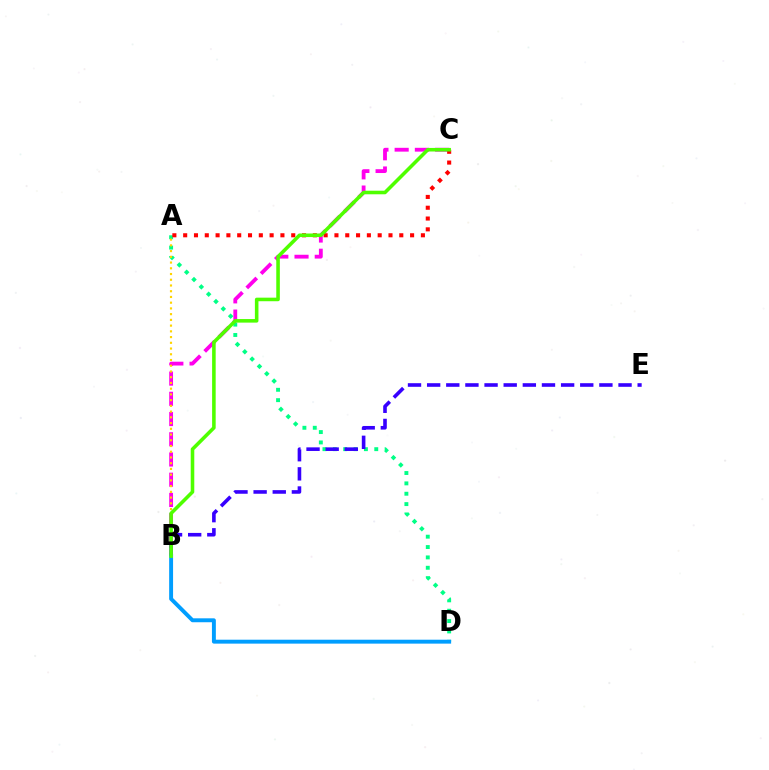{('B', 'C'): [{'color': '#ff00ed', 'line_style': 'dashed', 'thickness': 2.75}, {'color': '#4fff00', 'line_style': 'solid', 'thickness': 2.57}], ('A', 'D'): [{'color': '#00ff86', 'line_style': 'dotted', 'thickness': 2.82}], ('B', 'E'): [{'color': '#3700ff', 'line_style': 'dashed', 'thickness': 2.6}], ('A', 'B'): [{'color': '#ffd500', 'line_style': 'dotted', 'thickness': 1.56}], ('B', 'D'): [{'color': '#009eff', 'line_style': 'solid', 'thickness': 2.82}], ('A', 'C'): [{'color': '#ff0000', 'line_style': 'dotted', 'thickness': 2.94}]}